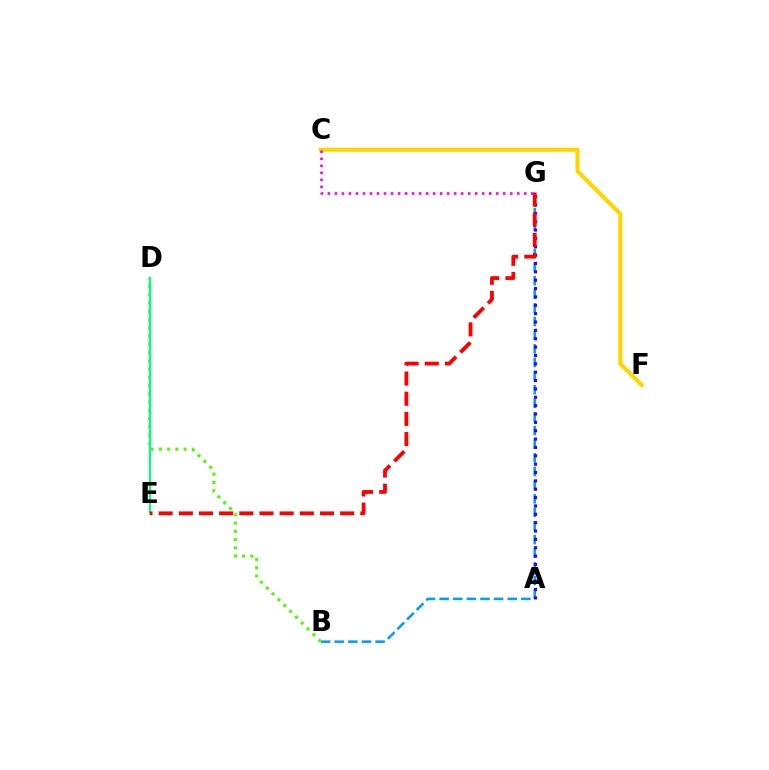{('B', 'G'): [{'color': '#009eff', 'line_style': 'dashed', 'thickness': 1.85}], ('B', 'D'): [{'color': '#4fff00', 'line_style': 'dotted', 'thickness': 2.24}], ('A', 'G'): [{'color': '#3700ff', 'line_style': 'dotted', 'thickness': 2.27}], ('C', 'F'): [{'color': '#ffd500', 'line_style': 'solid', 'thickness': 2.94}], ('D', 'E'): [{'color': '#00ff86', 'line_style': 'solid', 'thickness': 1.58}], ('E', 'G'): [{'color': '#ff0000', 'line_style': 'dashed', 'thickness': 2.74}], ('C', 'G'): [{'color': '#ff00ed', 'line_style': 'dotted', 'thickness': 1.91}]}